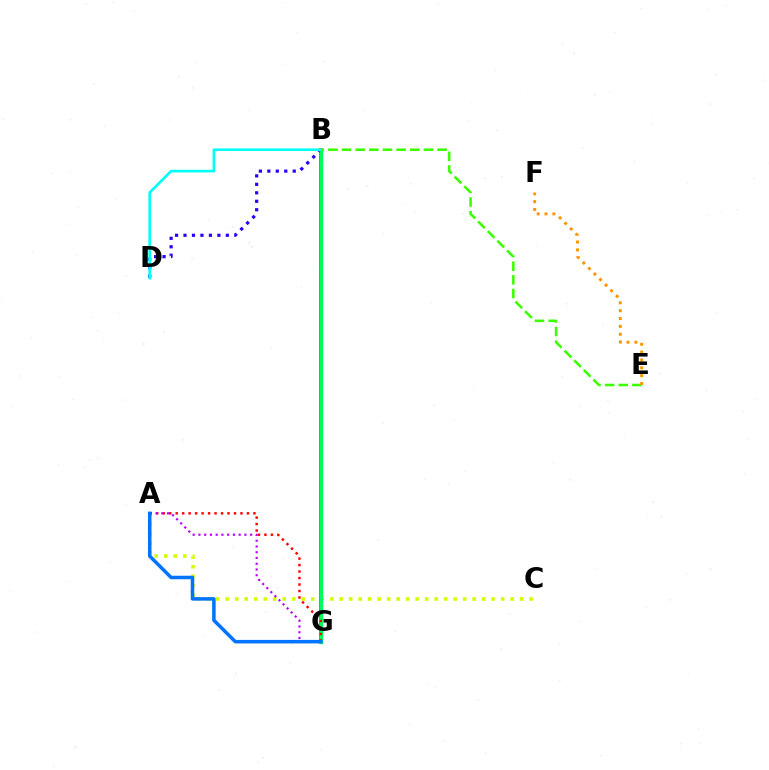{('B', 'D'): [{'color': '#2500ff', 'line_style': 'dotted', 'thickness': 2.3}, {'color': '#00fff6', 'line_style': 'solid', 'thickness': 1.92}], ('A', 'C'): [{'color': '#d1ff00', 'line_style': 'dotted', 'thickness': 2.58}], ('B', 'G'): [{'color': '#ff00ac', 'line_style': 'solid', 'thickness': 2.57}, {'color': '#00ff5c', 'line_style': 'solid', 'thickness': 2.44}], ('B', 'E'): [{'color': '#3dff00', 'line_style': 'dashed', 'thickness': 1.85}], ('E', 'F'): [{'color': '#ff9400', 'line_style': 'dotted', 'thickness': 2.13}], ('A', 'G'): [{'color': '#ff0000', 'line_style': 'dotted', 'thickness': 1.76}, {'color': '#b900ff', 'line_style': 'dotted', 'thickness': 1.56}, {'color': '#0074ff', 'line_style': 'solid', 'thickness': 2.54}]}